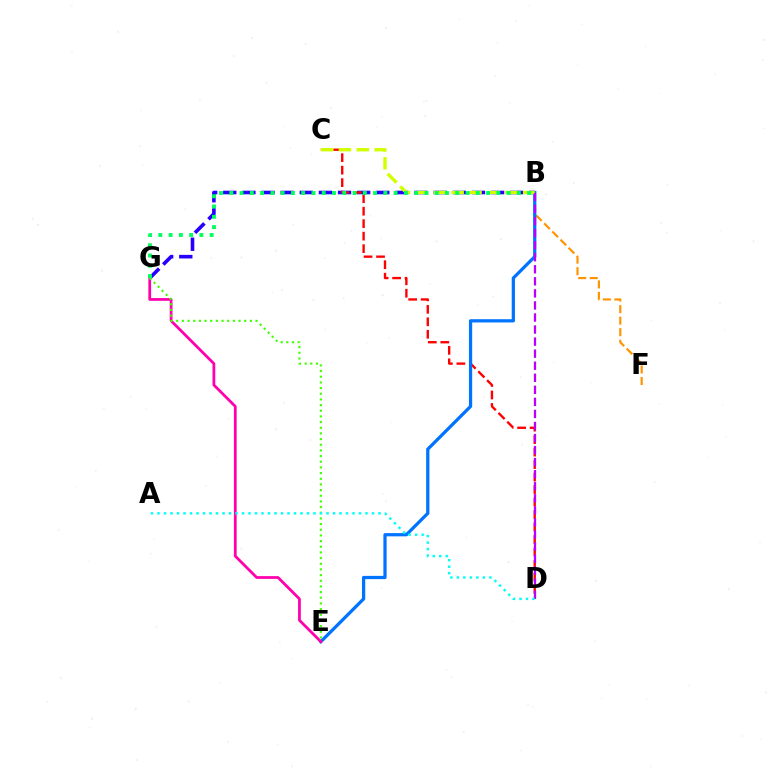{('B', 'G'): [{'color': '#2500ff', 'line_style': 'dashed', 'thickness': 2.6}, {'color': '#00ff5c', 'line_style': 'dotted', 'thickness': 2.79}], ('B', 'F'): [{'color': '#ff9400', 'line_style': 'dashed', 'thickness': 1.57}], ('C', 'D'): [{'color': '#ff0000', 'line_style': 'dashed', 'thickness': 1.7}], ('B', 'E'): [{'color': '#0074ff', 'line_style': 'solid', 'thickness': 2.34}], ('B', 'C'): [{'color': '#d1ff00', 'line_style': 'dashed', 'thickness': 2.43}], ('E', 'G'): [{'color': '#ff00ac', 'line_style': 'solid', 'thickness': 1.99}, {'color': '#3dff00', 'line_style': 'dotted', 'thickness': 1.54}], ('B', 'D'): [{'color': '#b900ff', 'line_style': 'dashed', 'thickness': 1.64}], ('A', 'D'): [{'color': '#00fff6', 'line_style': 'dotted', 'thickness': 1.77}]}